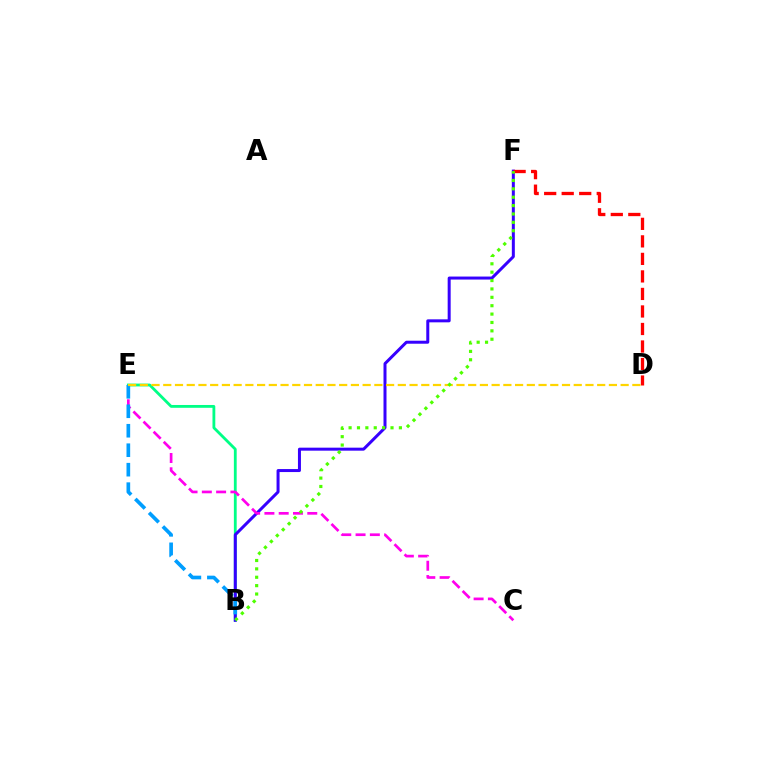{('B', 'E'): [{'color': '#00ff86', 'line_style': 'solid', 'thickness': 2.03}, {'color': '#009eff', 'line_style': 'dashed', 'thickness': 2.65}], ('B', 'F'): [{'color': '#3700ff', 'line_style': 'solid', 'thickness': 2.16}, {'color': '#4fff00', 'line_style': 'dotted', 'thickness': 2.28}], ('C', 'E'): [{'color': '#ff00ed', 'line_style': 'dashed', 'thickness': 1.94}], ('D', 'F'): [{'color': '#ff0000', 'line_style': 'dashed', 'thickness': 2.38}], ('D', 'E'): [{'color': '#ffd500', 'line_style': 'dashed', 'thickness': 1.59}]}